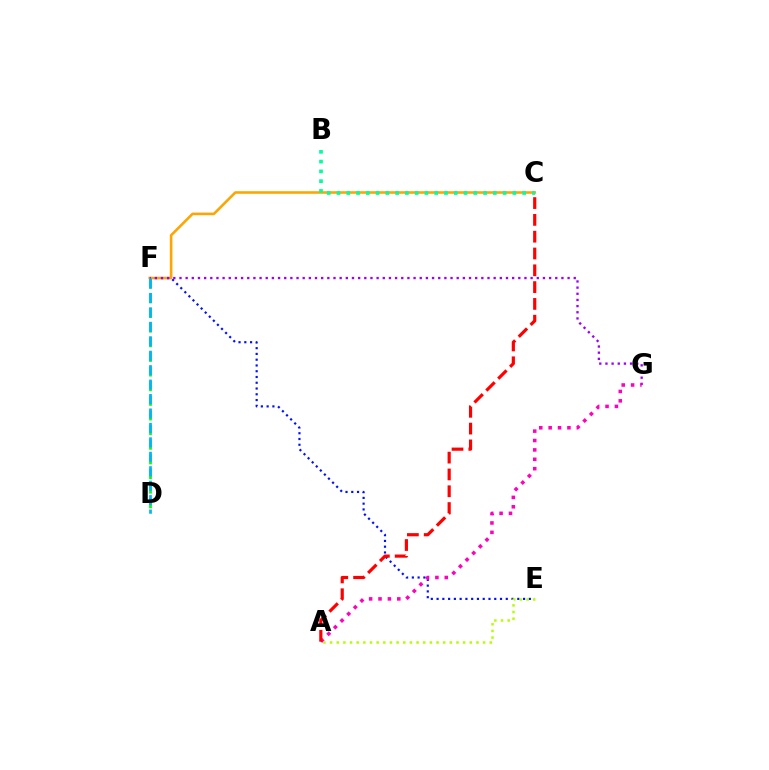{('D', 'F'): [{'color': '#08ff00', 'line_style': 'dashed', 'thickness': 1.99}, {'color': '#00b5ff', 'line_style': 'dashed', 'thickness': 1.96}], ('E', 'F'): [{'color': '#0010ff', 'line_style': 'dotted', 'thickness': 1.57}], ('C', 'F'): [{'color': '#ffa500', 'line_style': 'solid', 'thickness': 1.86}], ('F', 'G'): [{'color': '#9b00ff', 'line_style': 'dotted', 'thickness': 1.67}], ('B', 'C'): [{'color': '#00ff9d', 'line_style': 'dotted', 'thickness': 2.66}], ('A', 'G'): [{'color': '#ff00bd', 'line_style': 'dotted', 'thickness': 2.55}], ('A', 'E'): [{'color': '#b3ff00', 'line_style': 'dotted', 'thickness': 1.81}], ('A', 'C'): [{'color': '#ff0000', 'line_style': 'dashed', 'thickness': 2.28}]}